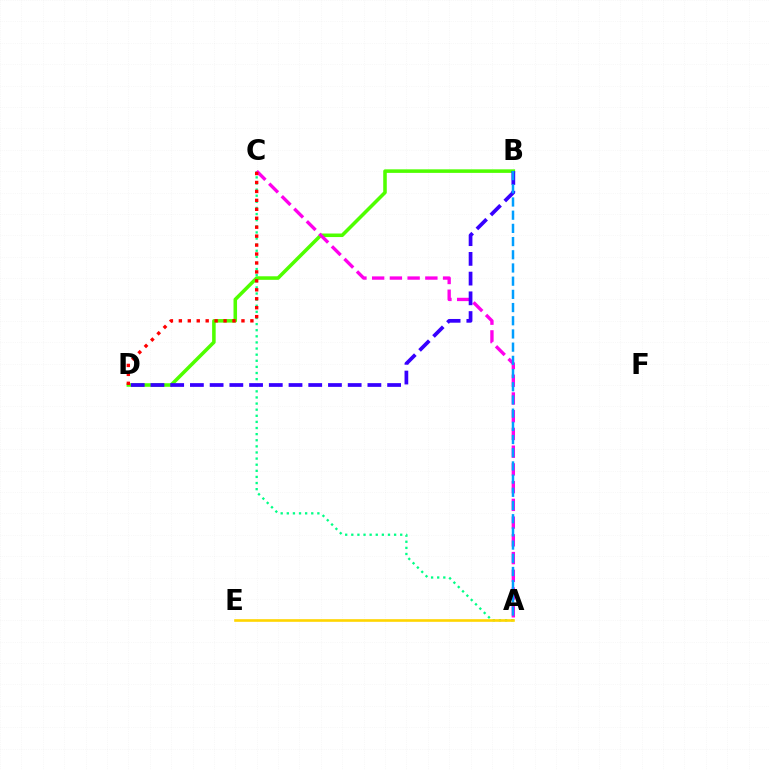{('B', 'D'): [{'color': '#4fff00', 'line_style': 'solid', 'thickness': 2.55}, {'color': '#3700ff', 'line_style': 'dashed', 'thickness': 2.68}], ('A', 'C'): [{'color': '#00ff86', 'line_style': 'dotted', 'thickness': 1.66}, {'color': '#ff00ed', 'line_style': 'dashed', 'thickness': 2.41}], ('A', 'B'): [{'color': '#009eff', 'line_style': 'dashed', 'thickness': 1.79}], ('C', 'D'): [{'color': '#ff0000', 'line_style': 'dotted', 'thickness': 2.43}], ('A', 'E'): [{'color': '#ffd500', 'line_style': 'solid', 'thickness': 1.89}]}